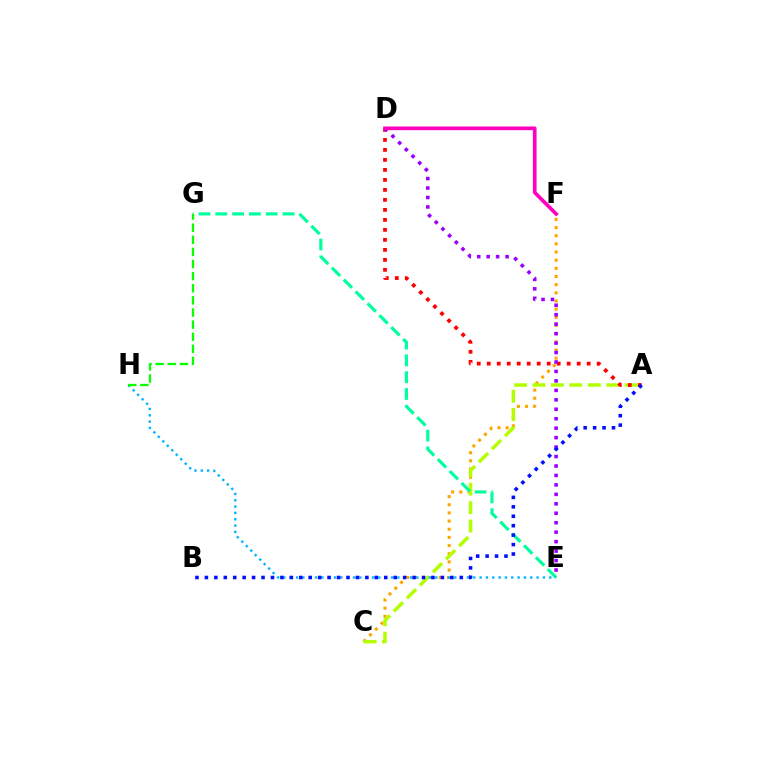{('C', 'F'): [{'color': '#ffa500', 'line_style': 'dotted', 'thickness': 2.22}], ('A', 'C'): [{'color': '#b3ff00', 'line_style': 'dashed', 'thickness': 2.51}], ('A', 'D'): [{'color': '#ff0000', 'line_style': 'dotted', 'thickness': 2.72}], ('E', 'G'): [{'color': '#00ff9d', 'line_style': 'dashed', 'thickness': 2.28}], ('E', 'H'): [{'color': '#00b5ff', 'line_style': 'dotted', 'thickness': 1.72}], ('D', 'E'): [{'color': '#9b00ff', 'line_style': 'dotted', 'thickness': 2.57}], ('A', 'B'): [{'color': '#0010ff', 'line_style': 'dotted', 'thickness': 2.56}], ('D', 'F'): [{'color': '#ff00bd', 'line_style': 'solid', 'thickness': 2.65}], ('G', 'H'): [{'color': '#08ff00', 'line_style': 'dashed', 'thickness': 1.65}]}